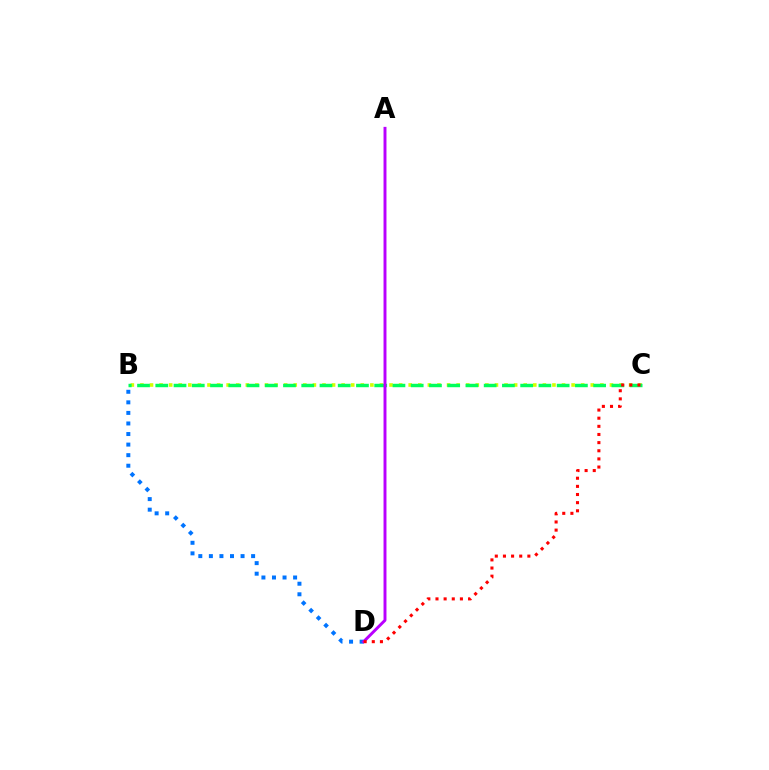{('B', 'C'): [{'color': '#d1ff00', 'line_style': 'dotted', 'thickness': 2.6}, {'color': '#00ff5c', 'line_style': 'dashed', 'thickness': 2.48}], ('B', 'D'): [{'color': '#0074ff', 'line_style': 'dotted', 'thickness': 2.87}], ('A', 'D'): [{'color': '#b900ff', 'line_style': 'solid', 'thickness': 2.11}], ('C', 'D'): [{'color': '#ff0000', 'line_style': 'dotted', 'thickness': 2.21}]}